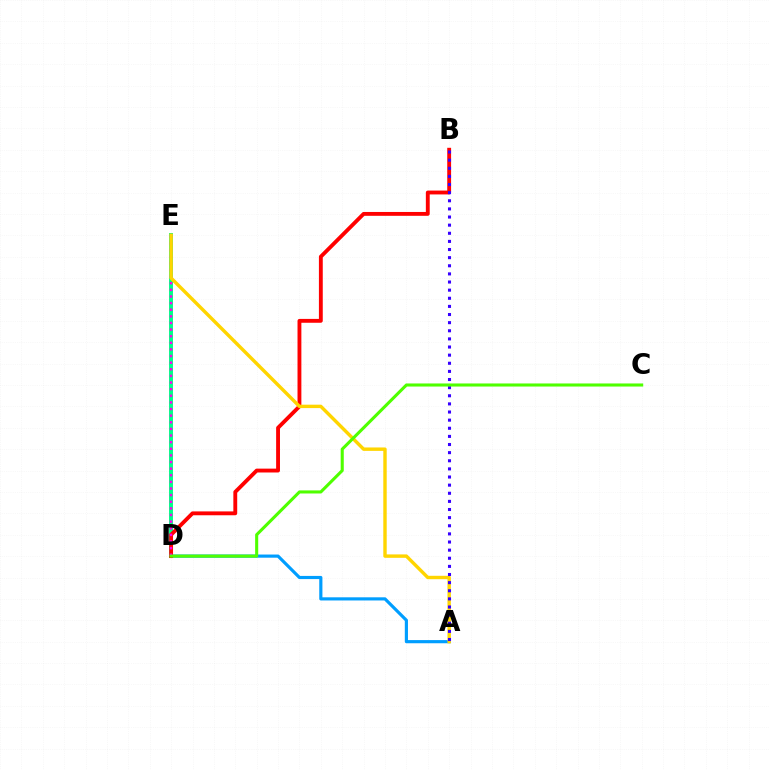{('A', 'D'): [{'color': '#009eff', 'line_style': 'solid', 'thickness': 2.28}], ('D', 'E'): [{'color': '#00ff86', 'line_style': 'solid', 'thickness': 2.83}, {'color': '#ff00ed', 'line_style': 'dotted', 'thickness': 1.8}], ('B', 'D'): [{'color': '#ff0000', 'line_style': 'solid', 'thickness': 2.78}], ('A', 'E'): [{'color': '#ffd500', 'line_style': 'solid', 'thickness': 2.46}], ('A', 'B'): [{'color': '#3700ff', 'line_style': 'dotted', 'thickness': 2.21}], ('C', 'D'): [{'color': '#4fff00', 'line_style': 'solid', 'thickness': 2.22}]}